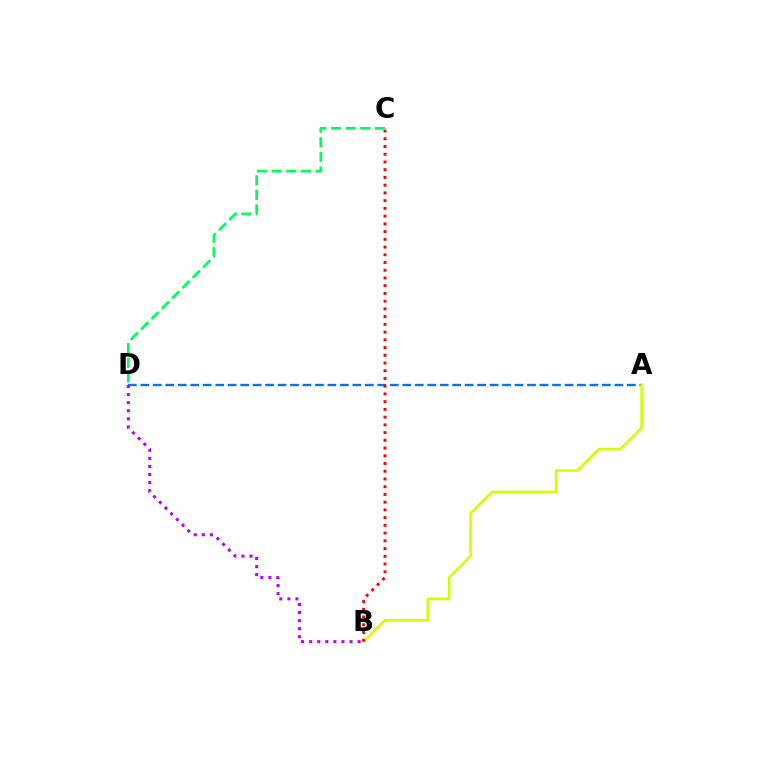{('A', 'D'): [{'color': '#0074ff', 'line_style': 'dashed', 'thickness': 1.69}], ('A', 'B'): [{'color': '#d1ff00', 'line_style': 'solid', 'thickness': 1.89}], ('B', 'C'): [{'color': '#ff0000', 'line_style': 'dotted', 'thickness': 2.1}], ('C', 'D'): [{'color': '#00ff5c', 'line_style': 'dashed', 'thickness': 1.98}], ('B', 'D'): [{'color': '#b900ff', 'line_style': 'dotted', 'thickness': 2.19}]}